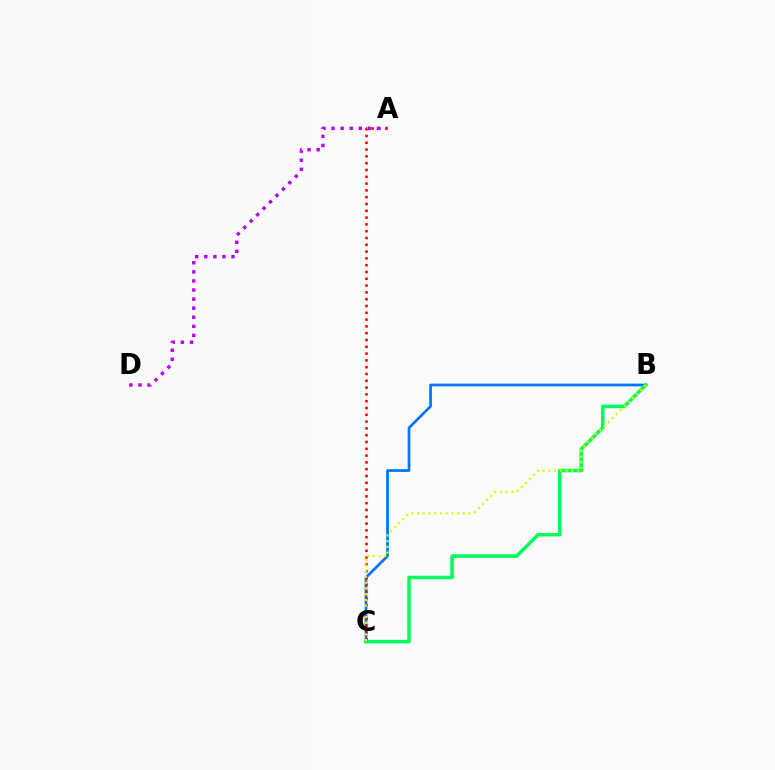{('B', 'C'): [{'color': '#0074ff', 'line_style': 'solid', 'thickness': 1.94}, {'color': '#00ff5c', 'line_style': 'solid', 'thickness': 2.55}, {'color': '#d1ff00', 'line_style': 'dotted', 'thickness': 1.56}], ('A', 'C'): [{'color': '#ff0000', 'line_style': 'dotted', 'thickness': 1.85}], ('A', 'D'): [{'color': '#b900ff', 'line_style': 'dotted', 'thickness': 2.47}]}